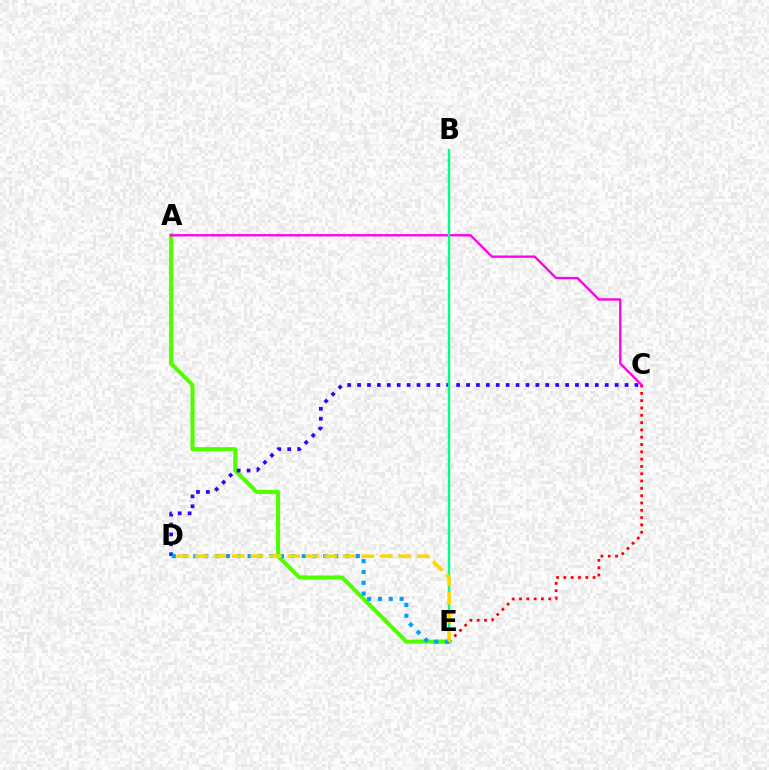{('C', 'E'): [{'color': '#ff0000', 'line_style': 'dotted', 'thickness': 1.98}], ('A', 'E'): [{'color': '#4fff00', 'line_style': 'solid', 'thickness': 2.93}], ('C', 'D'): [{'color': '#3700ff', 'line_style': 'dotted', 'thickness': 2.69}], ('A', 'C'): [{'color': '#ff00ed', 'line_style': 'solid', 'thickness': 1.69}], ('B', 'E'): [{'color': '#00ff86', 'line_style': 'solid', 'thickness': 1.7}], ('D', 'E'): [{'color': '#009eff', 'line_style': 'dotted', 'thickness': 2.94}, {'color': '#ffd500', 'line_style': 'dashed', 'thickness': 2.51}]}